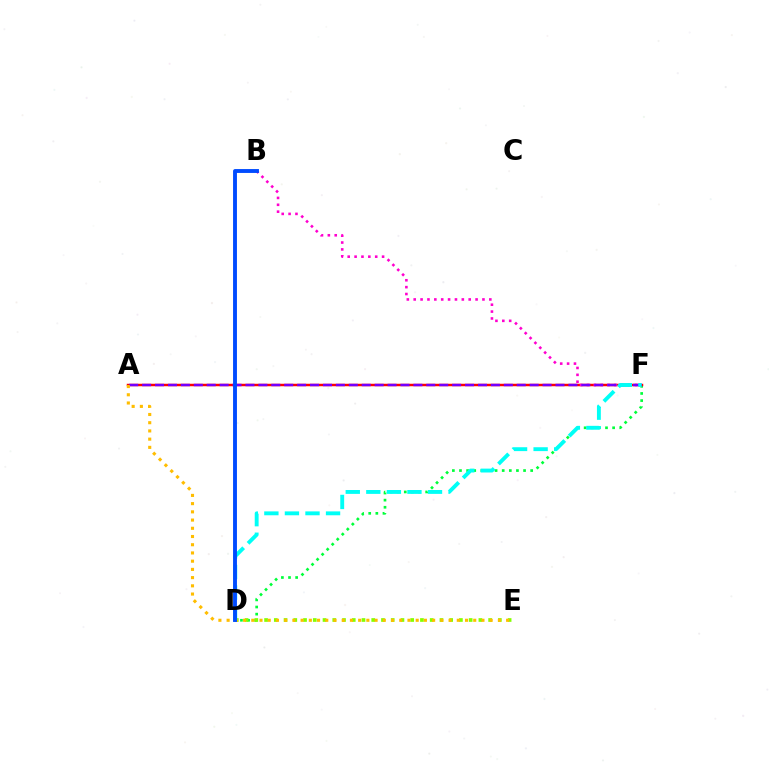{('D', 'F'): [{'color': '#00ff39', 'line_style': 'dotted', 'thickness': 1.93}, {'color': '#00fff6', 'line_style': 'dashed', 'thickness': 2.79}], ('D', 'E'): [{'color': '#84ff00', 'line_style': 'dotted', 'thickness': 2.65}], ('A', 'F'): [{'color': '#ff0000', 'line_style': 'solid', 'thickness': 1.79}, {'color': '#7200ff', 'line_style': 'dashed', 'thickness': 1.75}], ('B', 'F'): [{'color': '#ff00cf', 'line_style': 'dotted', 'thickness': 1.87}], ('A', 'E'): [{'color': '#ffbd00', 'line_style': 'dotted', 'thickness': 2.23}], ('B', 'D'): [{'color': '#004bff', 'line_style': 'solid', 'thickness': 2.8}]}